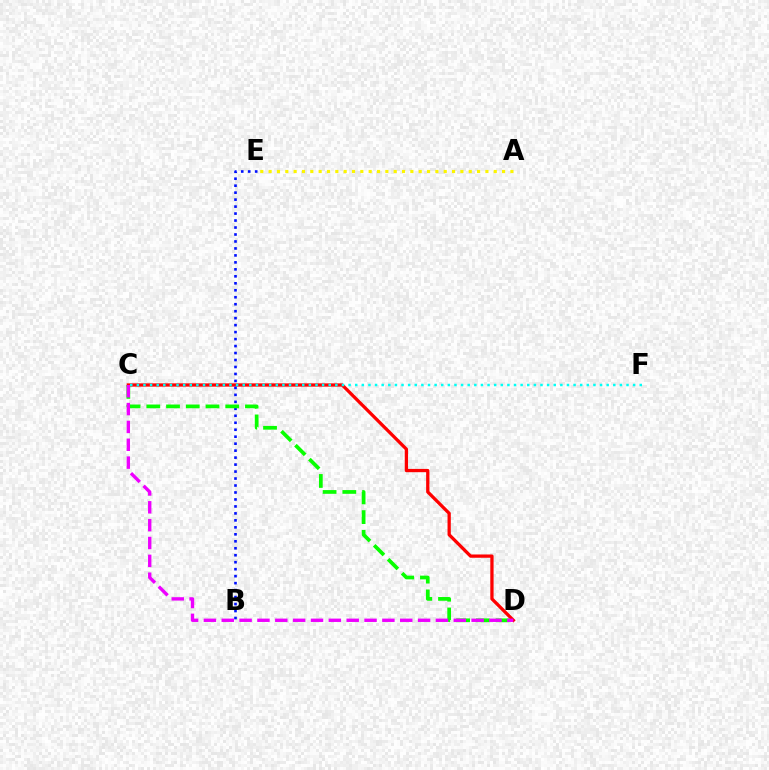{('C', 'D'): [{'color': '#ff0000', 'line_style': 'solid', 'thickness': 2.36}, {'color': '#08ff00', 'line_style': 'dashed', 'thickness': 2.68}, {'color': '#ee00ff', 'line_style': 'dashed', 'thickness': 2.42}], ('B', 'E'): [{'color': '#0010ff', 'line_style': 'dotted', 'thickness': 1.89}], ('A', 'E'): [{'color': '#fcf500', 'line_style': 'dotted', 'thickness': 2.27}], ('C', 'F'): [{'color': '#00fff6', 'line_style': 'dotted', 'thickness': 1.8}]}